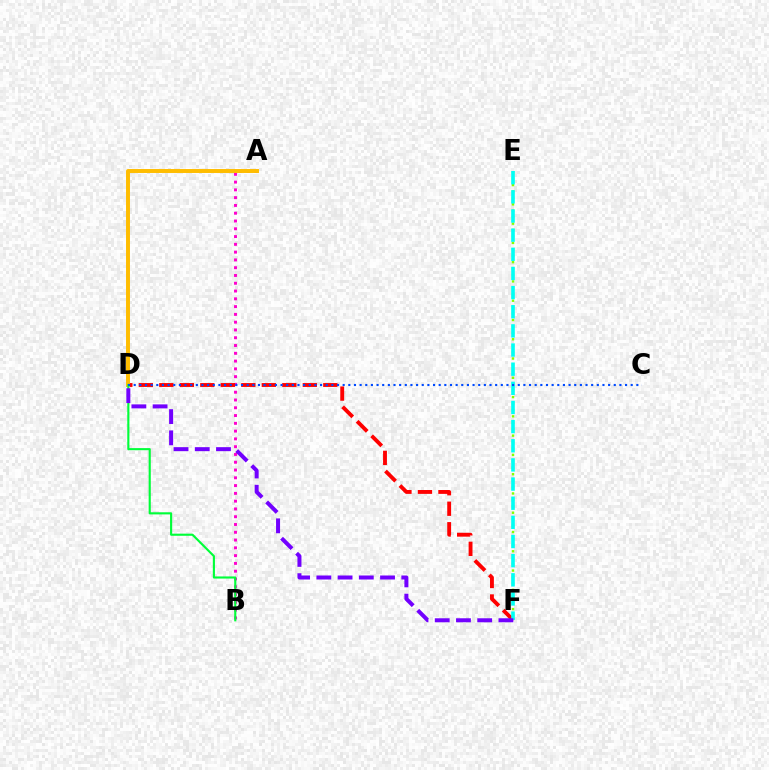{('A', 'B'): [{'color': '#ff00cf', 'line_style': 'dotted', 'thickness': 2.11}], ('E', 'F'): [{'color': '#84ff00', 'line_style': 'dotted', 'thickness': 1.75}, {'color': '#00fff6', 'line_style': 'dashed', 'thickness': 2.6}], ('D', 'F'): [{'color': '#ff0000', 'line_style': 'dashed', 'thickness': 2.78}, {'color': '#7200ff', 'line_style': 'dashed', 'thickness': 2.88}], ('A', 'D'): [{'color': '#ffbd00', 'line_style': 'solid', 'thickness': 2.84}], ('B', 'D'): [{'color': '#00ff39', 'line_style': 'solid', 'thickness': 1.53}], ('C', 'D'): [{'color': '#004bff', 'line_style': 'dotted', 'thickness': 1.53}]}